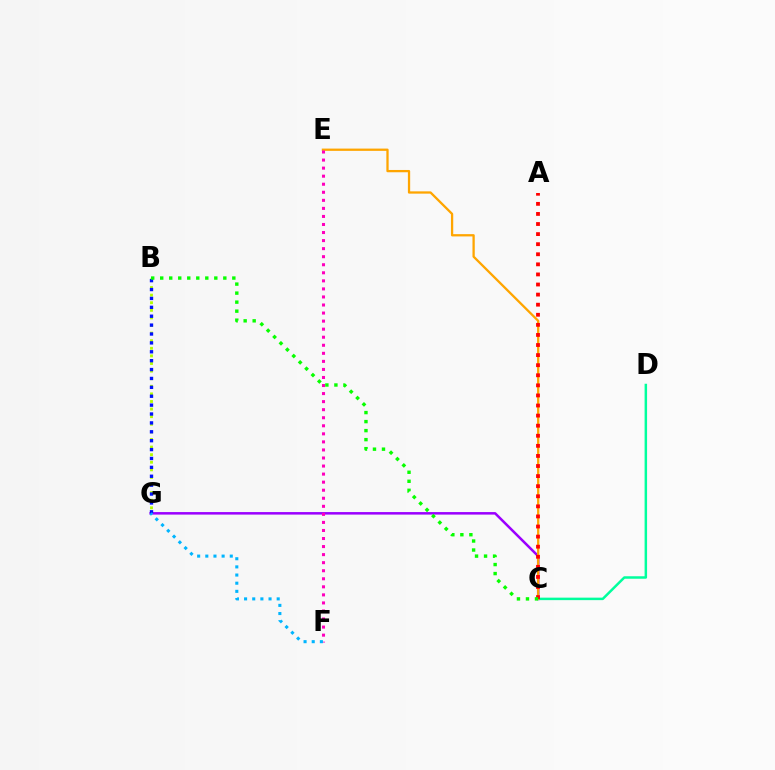{('C', 'D'): [{'color': '#00ff9d', 'line_style': 'solid', 'thickness': 1.79}], ('B', 'G'): [{'color': '#b3ff00', 'line_style': 'dotted', 'thickness': 2.06}, {'color': '#0010ff', 'line_style': 'dotted', 'thickness': 2.42}], ('C', 'G'): [{'color': '#9b00ff', 'line_style': 'solid', 'thickness': 1.81}], ('C', 'E'): [{'color': '#ffa500', 'line_style': 'solid', 'thickness': 1.64}], ('E', 'F'): [{'color': '#ff00bd', 'line_style': 'dotted', 'thickness': 2.19}], ('A', 'C'): [{'color': '#ff0000', 'line_style': 'dotted', 'thickness': 2.74}], ('B', 'C'): [{'color': '#08ff00', 'line_style': 'dotted', 'thickness': 2.45}], ('F', 'G'): [{'color': '#00b5ff', 'line_style': 'dotted', 'thickness': 2.22}]}